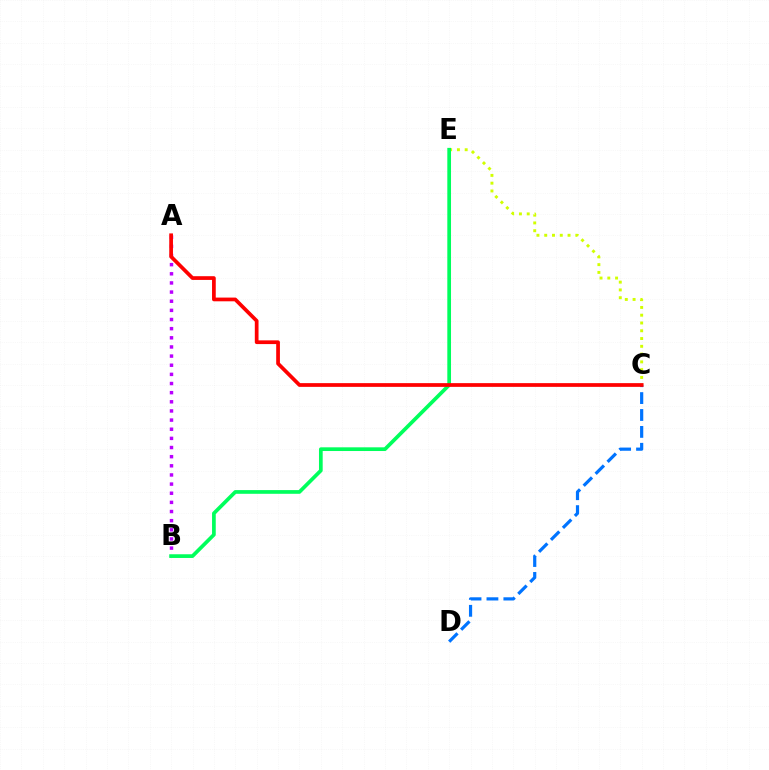{('C', 'E'): [{'color': '#d1ff00', 'line_style': 'dotted', 'thickness': 2.11}], ('A', 'B'): [{'color': '#b900ff', 'line_style': 'dotted', 'thickness': 2.48}], ('B', 'E'): [{'color': '#00ff5c', 'line_style': 'solid', 'thickness': 2.67}], ('C', 'D'): [{'color': '#0074ff', 'line_style': 'dashed', 'thickness': 2.3}], ('A', 'C'): [{'color': '#ff0000', 'line_style': 'solid', 'thickness': 2.68}]}